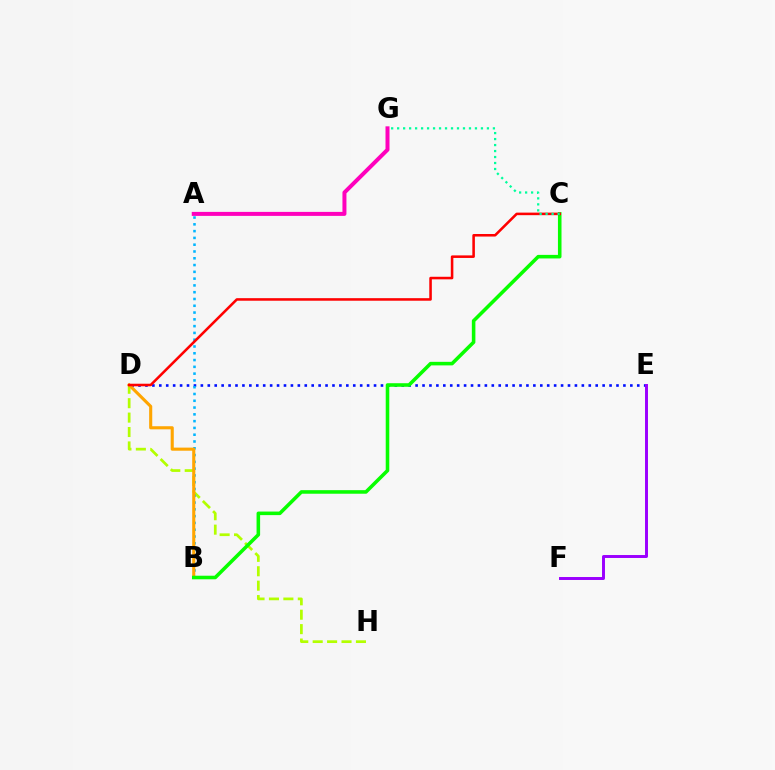{('D', 'H'): [{'color': '#b3ff00', 'line_style': 'dashed', 'thickness': 1.96}], ('D', 'E'): [{'color': '#0010ff', 'line_style': 'dotted', 'thickness': 1.88}], ('E', 'F'): [{'color': '#9b00ff', 'line_style': 'solid', 'thickness': 2.12}], ('A', 'B'): [{'color': '#00b5ff', 'line_style': 'dotted', 'thickness': 1.84}], ('B', 'D'): [{'color': '#ffa500', 'line_style': 'solid', 'thickness': 2.23}], ('B', 'C'): [{'color': '#08ff00', 'line_style': 'solid', 'thickness': 2.56}], ('C', 'D'): [{'color': '#ff0000', 'line_style': 'solid', 'thickness': 1.84}], ('C', 'G'): [{'color': '#00ff9d', 'line_style': 'dotted', 'thickness': 1.63}], ('A', 'G'): [{'color': '#ff00bd', 'line_style': 'solid', 'thickness': 2.87}]}